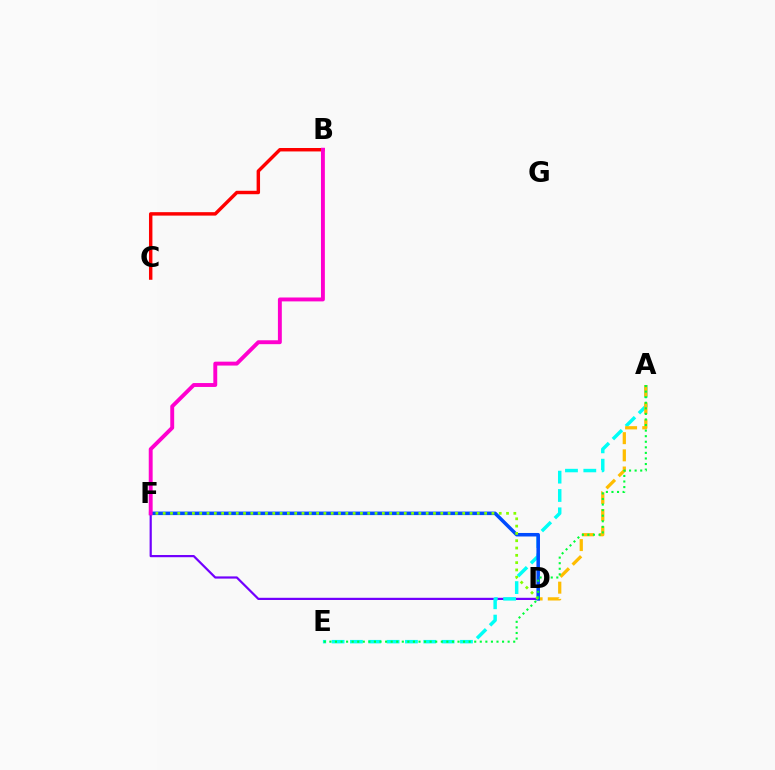{('D', 'F'): [{'color': '#7200ff', 'line_style': 'solid', 'thickness': 1.59}, {'color': '#004bff', 'line_style': 'solid', 'thickness': 2.54}, {'color': '#84ff00', 'line_style': 'dotted', 'thickness': 1.98}], ('A', 'E'): [{'color': '#00fff6', 'line_style': 'dashed', 'thickness': 2.49}, {'color': '#00ff39', 'line_style': 'dotted', 'thickness': 1.51}], ('A', 'D'): [{'color': '#ffbd00', 'line_style': 'dashed', 'thickness': 2.33}], ('B', 'C'): [{'color': '#ff0000', 'line_style': 'solid', 'thickness': 2.48}], ('B', 'F'): [{'color': '#ff00cf', 'line_style': 'solid', 'thickness': 2.81}]}